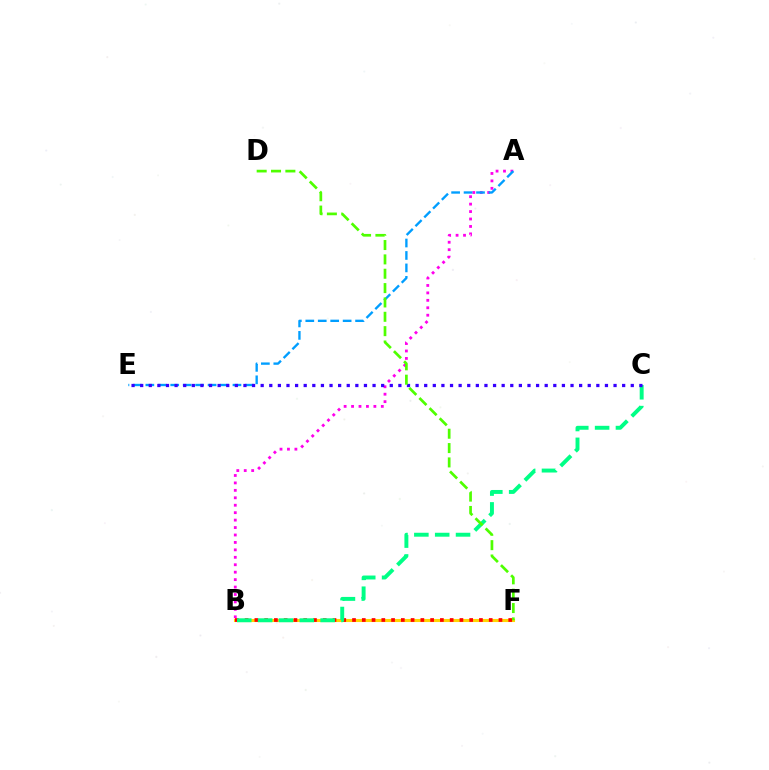{('A', 'B'): [{'color': '#ff00ed', 'line_style': 'dotted', 'thickness': 2.02}], ('A', 'E'): [{'color': '#009eff', 'line_style': 'dashed', 'thickness': 1.69}], ('B', 'F'): [{'color': '#ffd500', 'line_style': 'solid', 'thickness': 2.22}, {'color': '#ff0000', 'line_style': 'dotted', 'thickness': 2.65}], ('B', 'C'): [{'color': '#00ff86', 'line_style': 'dashed', 'thickness': 2.83}], ('C', 'E'): [{'color': '#3700ff', 'line_style': 'dotted', 'thickness': 2.34}], ('D', 'F'): [{'color': '#4fff00', 'line_style': 'dashed', 'thickness': 1.95}]}